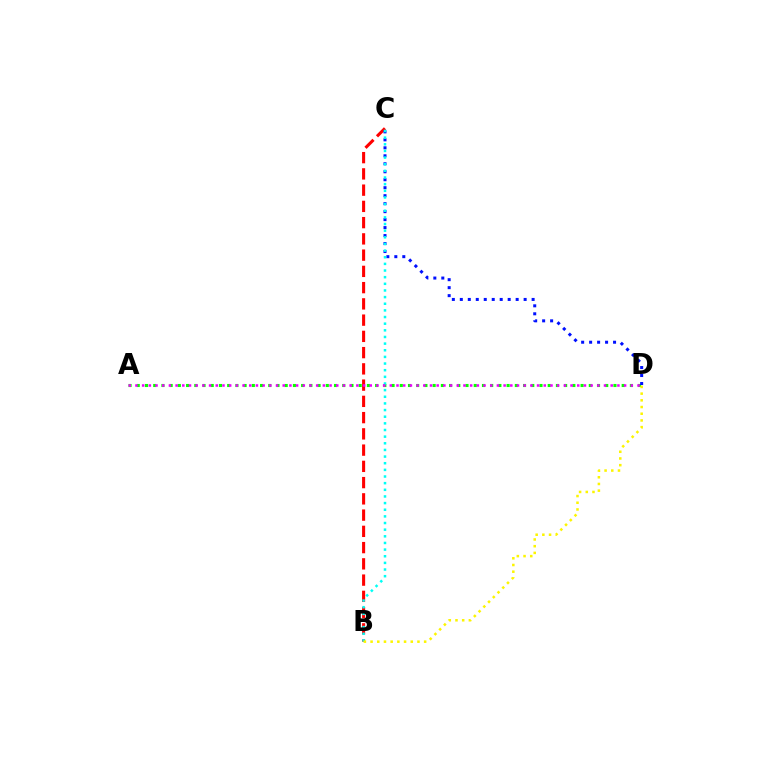{('A', 'D'): [{'color': '#08ff00', 'line_style': 'dotted', 'thickness': 2.23}, {'color': '#ee00ff', 'line_style': 'dotted', 'thickness': 1.82}], ('B', 'C'): [{'color': '#ff0000', 'line_style': 'dashed', 'thickness': 2.21}, {'color': '#00fff6', 'line_style': 'dotted', 'thickness': 1.81}], ('C', 'D'): [{'color': '#0010ff', 'line_style': 'dotted', 'thickness': 2.17}], ('B', 'D'): [{'color': '#fcf500', 'line_style': 'dotted', 'thickness': 1.82}]}